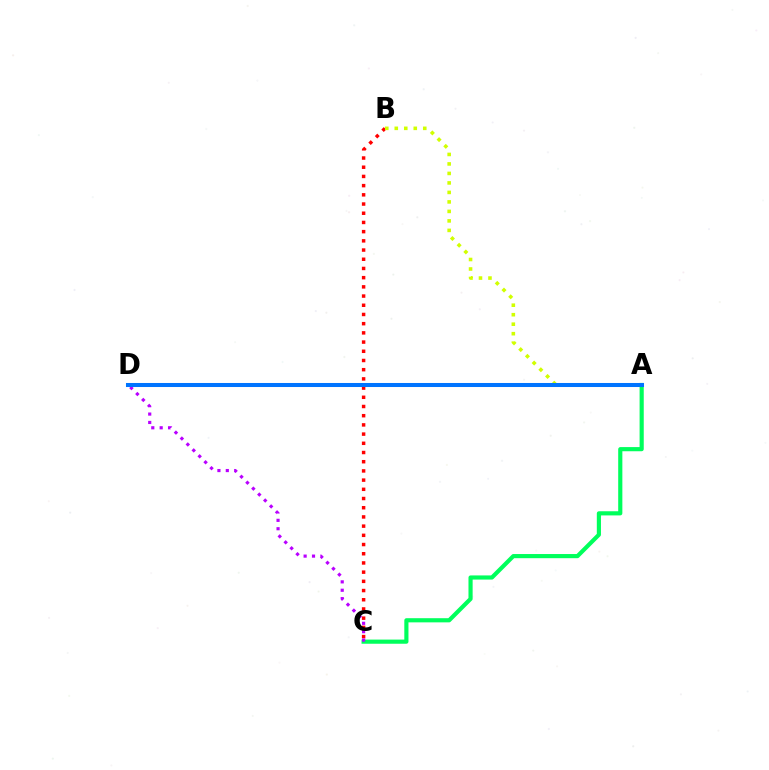{('B', 'C'): [{'color': '#ff0000', 'line_style': 'dotted', 'thickness': 2.5}], ('A', 'B'): [{'color': '#d1ff00', 'line_style': 'dotted', 'thickness': 2.58}], ('A', 'C'): [{'color': '#00ff5c', 'line_style': 'solid', 'thickness': 2.99}], ('C', 'D'): [{'color': '#b900ff', 'line_style': 'dotted', 'thickness': 2.28}], ('A', 'D'): [{'color': '#0074ff', 'line_style': 'solid', 'thickness': 2.91}]}